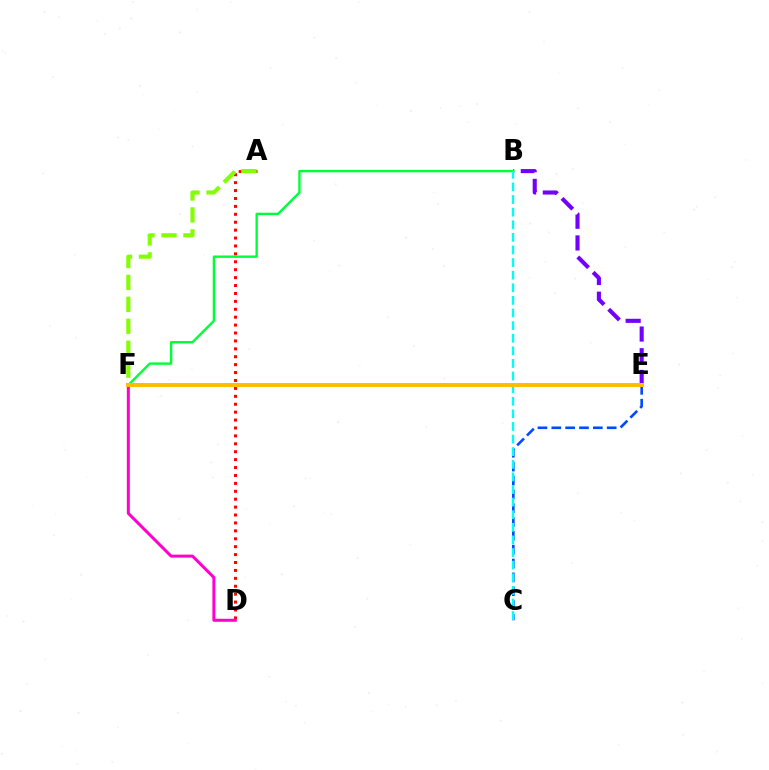{('A', 'D'): [{'color': '#ff0000', 'line_style': 'dotted', 'thickness': 2.15}], ('A', 'F'): [{'color': '#84ff00', 'line_style': 'dashed', 'thickness': 2.98}], ('B', 'E'): [{'color': '#7200ff', 'line_style': 'dashed', 'thickness': 2.95}], ('D', 'F'): [{'color': '#ff00cf', 'line_style': 'solid', 'thickness': 2.17}], ('C', 'E'): [{'color': '#004bff', 'line_style': 'dashed', 'thickness': 1.88}], ('B', 'F'): [{'color': '#00ff39', 'line_style': 'solid', 'thickness': 1.71}], ('B', 'C'): [{'color': '#00fff6', 'line_style': 'dashed', 'thickness': 1.71}], ('E', 'F'): [{'color': '#ffbd00', 'line_style': 'solid', 'thickness': 2.88}]}